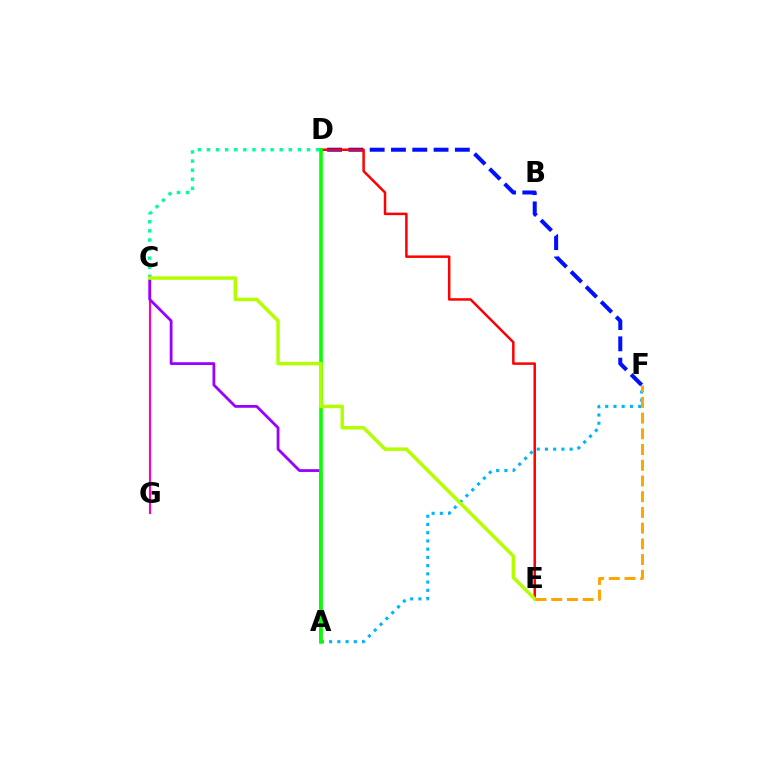{('C', 'D'): [{'color': '#00ff9d', 'line_style': 'dotted', 'thickness': 2.47}], ('D', 'F'): [{'color': '#0010ff', 'line_style': 'dashed', 'thickness': 2.89}], ('C', 'G'): [{'color': '#ff00bd', 'line_style': 'solid', 'thickness': 1.54}], ('A', 'C'): [{'color': '#9b00ff', 'line_style': 'solid', 'thickness': 2.01}], ('D', 'E'): [{'color': '#ff0000', 'line_style': 'solid', 'thickness': 1.79}], ('A', 'F'): [{'color': '#00b5ff', 'line_style': 'dotted', 'thickness': 2.24}], ('A', 'D'): [{'color': '#08ff00', 'line_style': 'solid', 'thickness': 2.6}], ('C', 'E'): [{'color': '#b3ff00', 'line_style': 'solid', 'thickness': 2.5}], ('E', 'F'): [{'color': '#ffa500', 'line_style': 'dashed', 'thickness': 2.14}]}